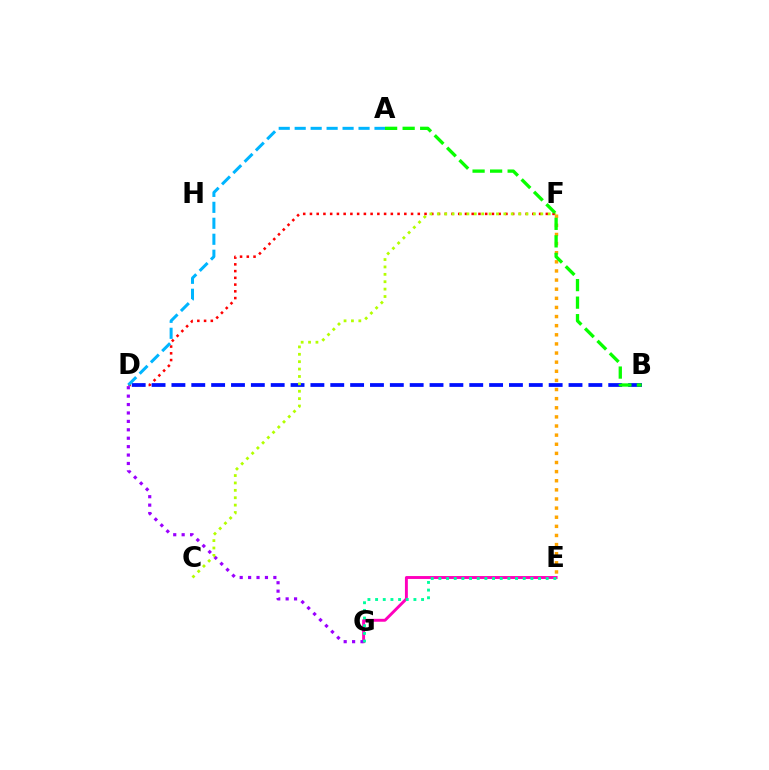{('D', 'F'): [{'color': '#ff0000', 'line_style': 'dotted', 'thickness': 1.83}], ('B', 'D'): [{'color': '#0010ff', 'line_style': 'dashed', 'thickness': 2.7}], ('E', 'G'): [{'color': '#ff00bd', 'line_style': 'solid', 'thickness': 2.09}, {'color': '#00ff9d', 'line_style': 'dotted', 'thickness': 2.08}], ('D', 'G'): [{'color': '#9b00ff', 'line_style': 'dotted', 'thickness': 2.29}], ('E', 'F'): [{'color': '#ffa500', 'line_style': 'dotted', 'thickness': 2.48}], ('C', 'F'): [{'color': '#b3ff00', 'line_style': 'dotted', 'thickness': 2.01}], ('A', 'B'): [{'color': '#08ff00', 'line_style': 'dashed', 'thickness': 2.38}], ('A', 'D'): [{'color': '#00b5ff', 'line_style': 'dashed', 'thickness': 2.17}]}